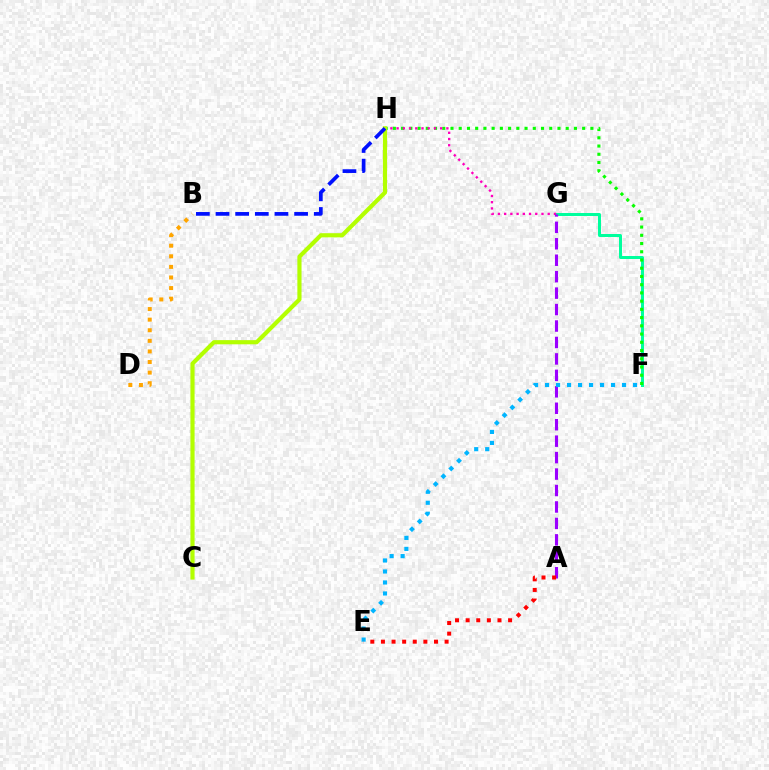{('F', 'G'): [{'color': '#00ff9d', 'line_style': 'solid', 'thickness': 2.15}], ('F', 'H'): [{'color': '#08ff00', 'line_style': 'dotted', 'thickness': 2.24}], ('G', 'H'): [{'color': '#ff00bd', 'line_style': 'dotted', 'thickness': 1.69}], ('A', 'G'): [{'color': '#9b00ff', 'line_style': 'dashed', 'thickness': 2.23}], ('E', 'F'): [{'color': '#00b5ff', 'line_style': 'dotted', 'thickness': 2.99}], ('C', 'H'): [{'color': '#b3ff00', 'line_style': 'solid', 'thickness': 3.0}], ('B', 'D'): [{'color': '#ffa500', 'line_style': 'dotted', 'thickness': 2.88}], ('A', 'E'): [{'color': '#ff0000', 'line_style': 'dotted', 'thickness': 2.88}], ('B', 'H'): [{'color': '#0010ff', 'line_style': 'dashed', 'thickness': 2.67}]}